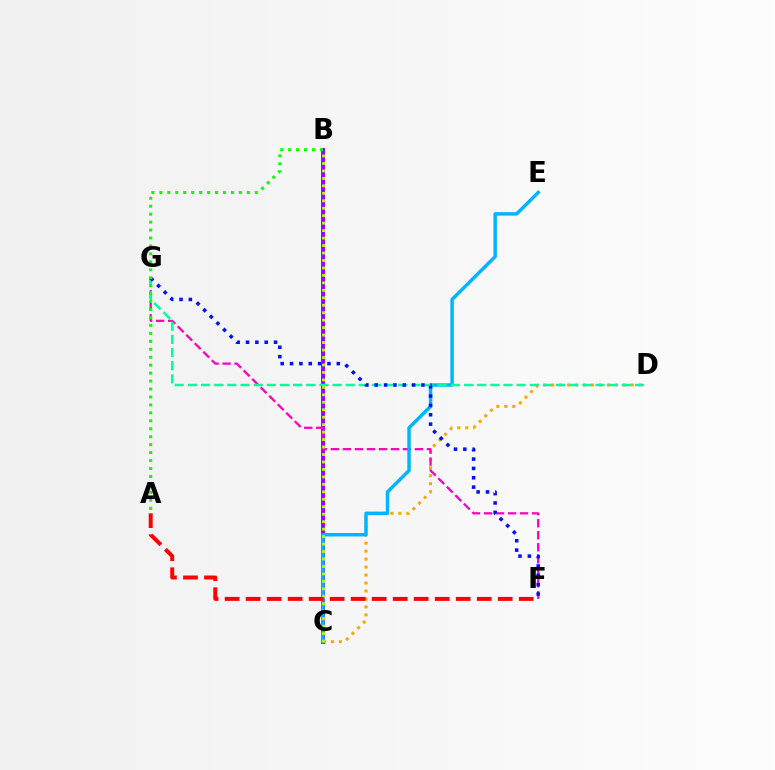{('C', 'D'): [{'color': '#ffa500', 'line_style': 'dotted', 'thickness': 2.16}], ('B', 'C'): [{'color': '#9b00ff', 'line_style': 'solid', 'thickness': 2.83}, {'color': '#b3ff00', 'line_style': 'dotted', 'thickness': 2.03}], ('F', 'G'): [{'color': '#ff00bd', 'line_style': 'dashed', 'thickness': 1.63}, {'color': '#0010ff', 'line_style': 'dotted', 'thickness': 2.54}], ('C', 'E'): [{'color': '#00b5ff', 'line_style': 'solid', 'thickness': 2.49}], ('D', 'G'): [{'color': '#00ff9d', 'line_style': 'dashed', 'thickness': 1.79}], ('A', 'B'): [{'color': '#08ff00', 'line_style': 'dotted', 'thickness': 2.16}], ('A', 'F'): [{'color': '#ff0000', 'line_style': 'dashed', 'thickness': 2.85}]}